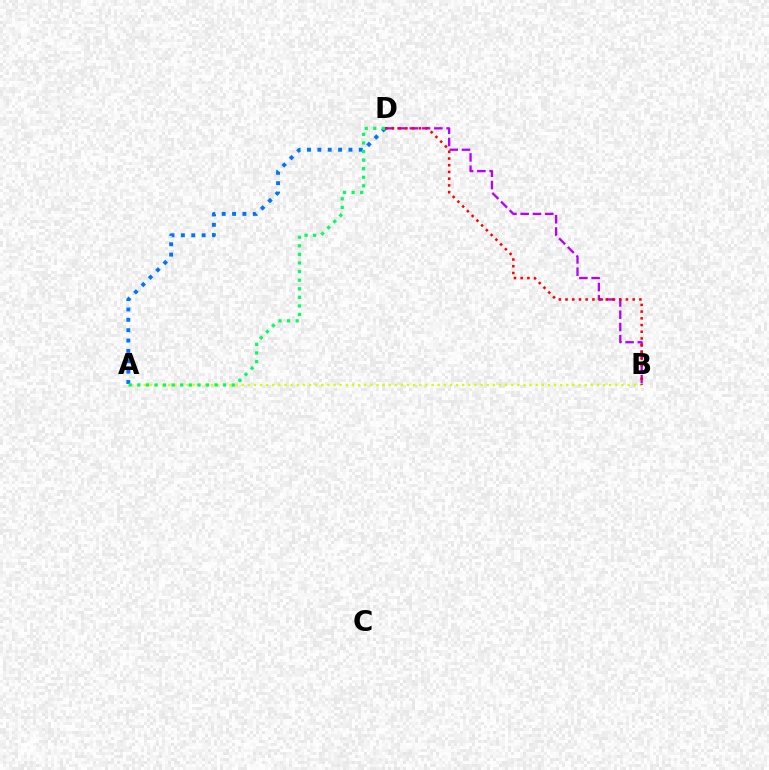{('A', 'B'): [{'color': '#d1ff00', 'line_style': 'dotted', 'thickness': 1.66}], ('B', 'D'): [{'color': '#b900ff', 'line_style': 'dashed', 'thickness': 1.67}, {'color': '#ff0000', 'line_style': 'dotted', 'thickness': 1.82}], ('A', 'D'): [{'color': '#0074ff', 'line_style': 'dotted', 'thickness': 2.82}, {'color': '#00ff5c', 'line_style': 'dotted', 'thickness': 2.33}]}